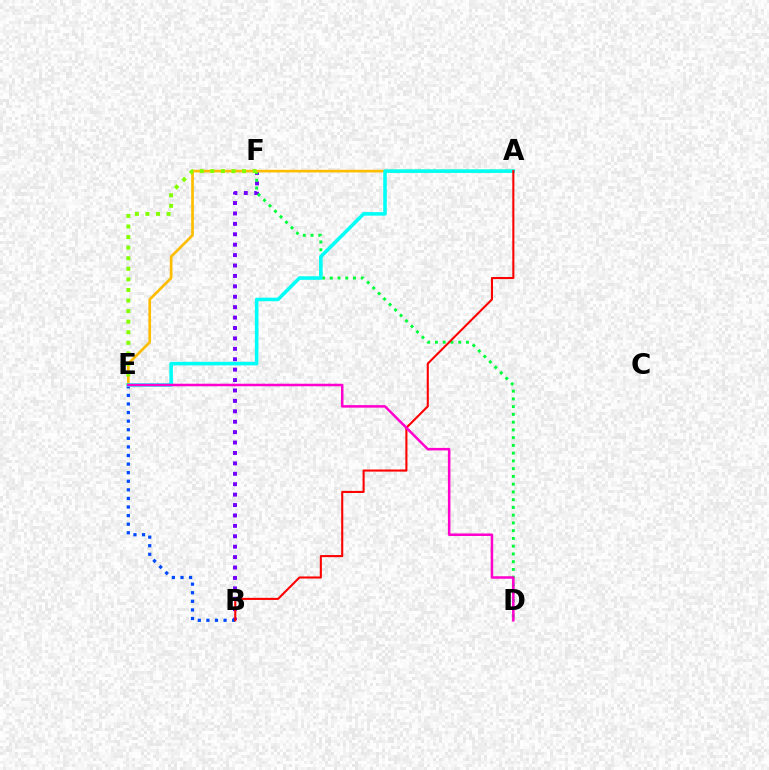{('B', 'F'): [{'color': '#7200ff', 'line_style': 'dotted', 'thickness': 2.83}], ('D', 'F'): [{'color': '#00ff39', 'line_style': 'dotted', 'thickness': 2.11}], ('B', 'E'): [{'color': '#004bff', 'line_style': 'dotted', 'thickness': 2.33}], ('A', 'E'): [{'color': '#ffbd00', 'line_style': 'solid', 'thickness': 1.93}, {'color': '#00fff6', 'line_style': 'solid', 'thickness': 2.57}], ('E', 'F'): [{'color': '#84ff00', 'line_style': 'dotted', 'thickness': 2.87}], ('A', 'B'): [{'color': '#ff0000', 'line_style': 'solid', 'thickness': 1.5}], ('D', 'E'): [{'color': '#ff00cf', 'line_style': 'solid', 'thickness': 1.82}]}